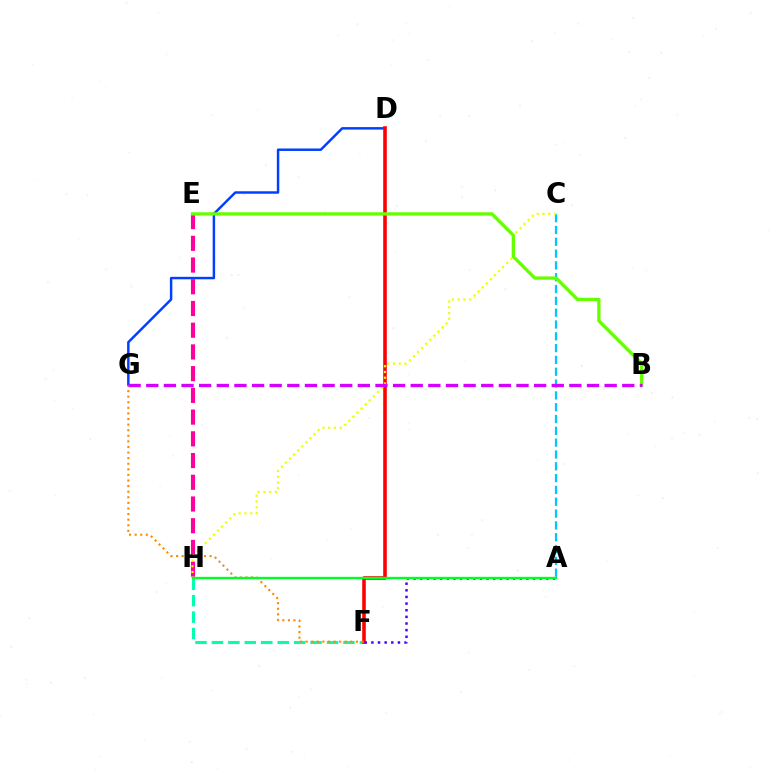{('F', 'H'): [{'color': '#00ffaf', 'line_style': 'dashed', 'thickness': 2.23}], ('D', 'G'): [{'color': '#003fff', 'line_style': 'solid', 'thickness': 1.77}], ('D', 'F'): [{'color': '#ff0000', 'line_style': 'solid', 'thickness': 2.59}], ('A', 'F'): [{'color': '#4f00ff', 'line_style': 'dotted', 'thickness': 1.8}], ('F', 'G'): [{'color': '#ff8800', 'line_style': 'dotted', 'thickness': 1.52}], ('E', 'H'): [{'color': '#ff00a0', 'line_style': 'dashed', 'thickness': 2.95}], ('A', 'C'): [{'color': '#00c7ff', 'line_style': 'dashed', 'thickness': 1.61}], ('C', 'H'): [{'color': '#eeff00', 'line_style': 'dotted', 'thickness': 1.57}], ('A', 'H'): [{'color': '#00ff27', 'line_style': 'solid', 'thickness': 1.71}], ('B', 'E'): [{'color': '#66ff00', 'line_style': 'solid', 'thickness': 2.37}], ('B', 'G'): [{'color': '#d600ff', 'line_style': 'dashed', 'thickness': 2.39}]}